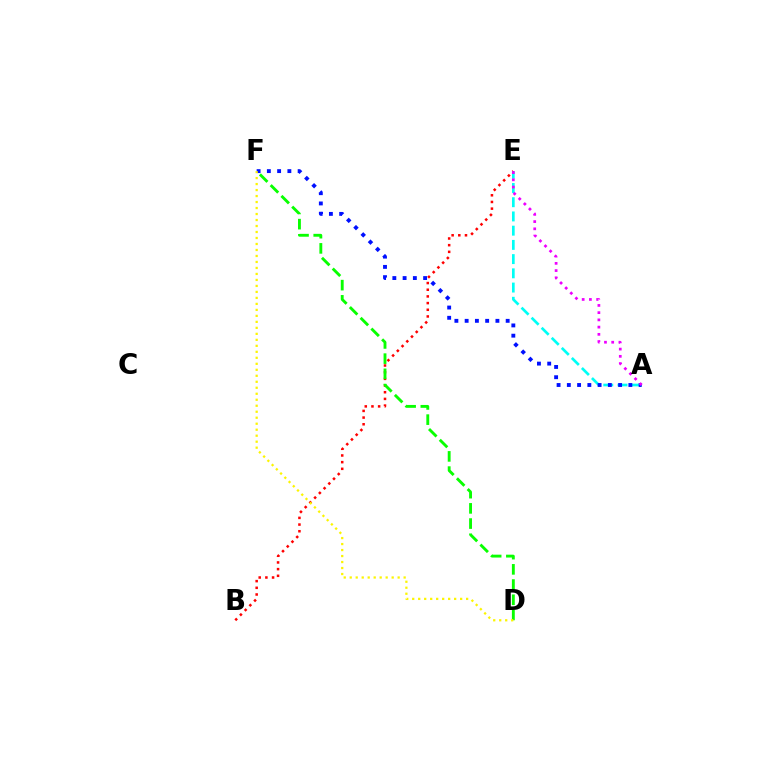{('A', 'E'): [{'color': '#00fff6', 'line_style': 'dashed', 'thickness': 1.93}, {'color': '#ee00ff', 'line_style': 'dotted', 'thickness': 1.96}], ('B', 'E'): [{'color': '#ff0000', 'line_style': 'dotted', 'thickness': 1.81}], ('D', 'F'): [{'color': '#08ff00', 'line_style': 'dashed', 'thickness': 2.07}, {'color': '#fcf500', 'line_style': 'dotted', 'thickness': 1.63}], ('A', 'F'): [{'color': '#0010ff', 'line_style': 'dotted', 'thickness': 2.79}]}